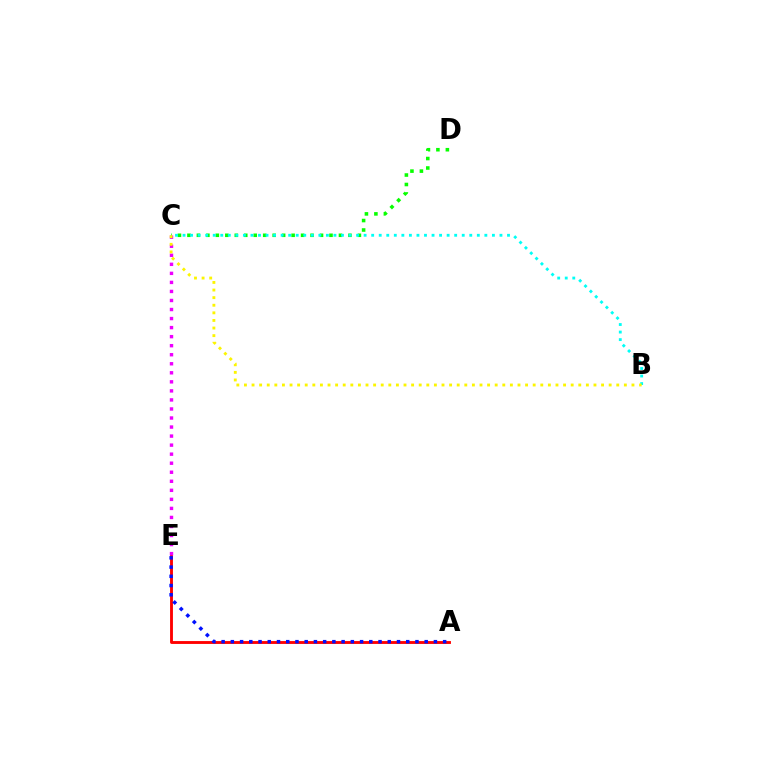{('C', 'D'): [{'color': '#08ff00', 'line_style': 'dotted', 'thickness': 2.57}], ('A', 'E'): [{'color': '#ff0000', 'line_style': 'solid', 'thickness': 2.06}, {'color': '#0010ff', 'line_style': 'dotted', 'thickness': 2.51}], ('C', 'E'): [{'color': '#ee00ff', 'line_style': 'dotted', 'thickness': 2.46}], ('B', 'C'): [{'color': '#00fff6', 'line_style': 'dotted', 'thickness': 2.05}, {'color': '#fcf500', 'line_style': 'dotted', 'thickness': 2.06}]}